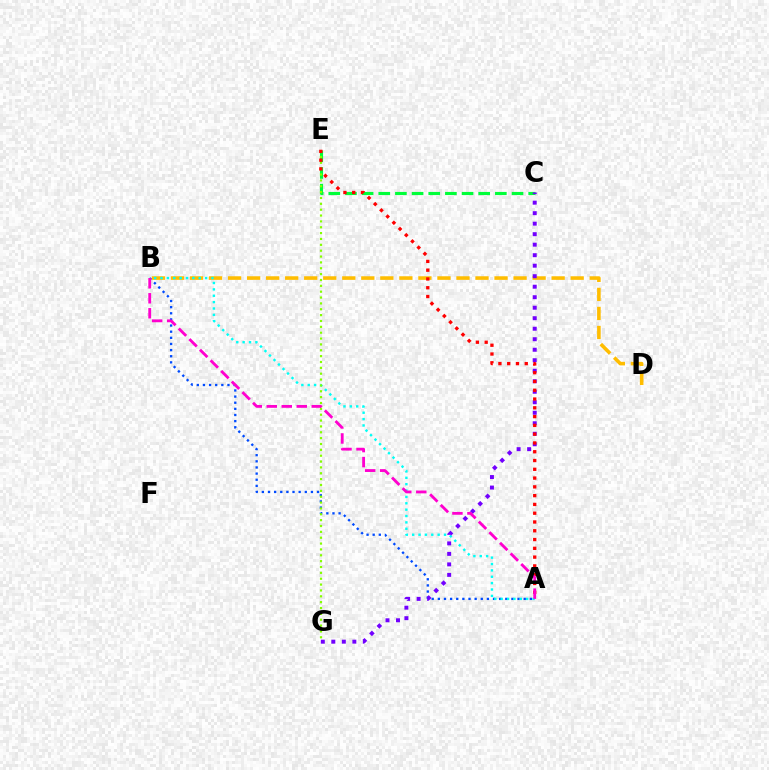{('A', 'B'): [{'color': '#004bff', 'line_style': 'dotted', 'thickness': 1.67}, {'color': '#00fff6', 'line_style': 'dotted', 'thickness': 1.73}, {'color': '#ff00cf', 'line_style': 'dashed', 'thickness': 2.04}], ('B', 'D'): [{'color': '#ffbd00', 'line_style': 'dashed', 'thickness': 2.59}], ('C', 'E'): [{'color': '#00ff39', 'line_style': 'dashed', 'thickness': 2.26}], ('E', 'G'): [{'color': '#84ff00', 'line_style': 'dotted', 'thickness': 1.59}], ('C', 'G'): [{'color': '#7200ff', 'line_style': 'dotted', 'thickness': 2.85}], ('A', 'E'): [{'color': '#ff0000', 'line_style': 'dotted', 'thickness': 2.39}]}